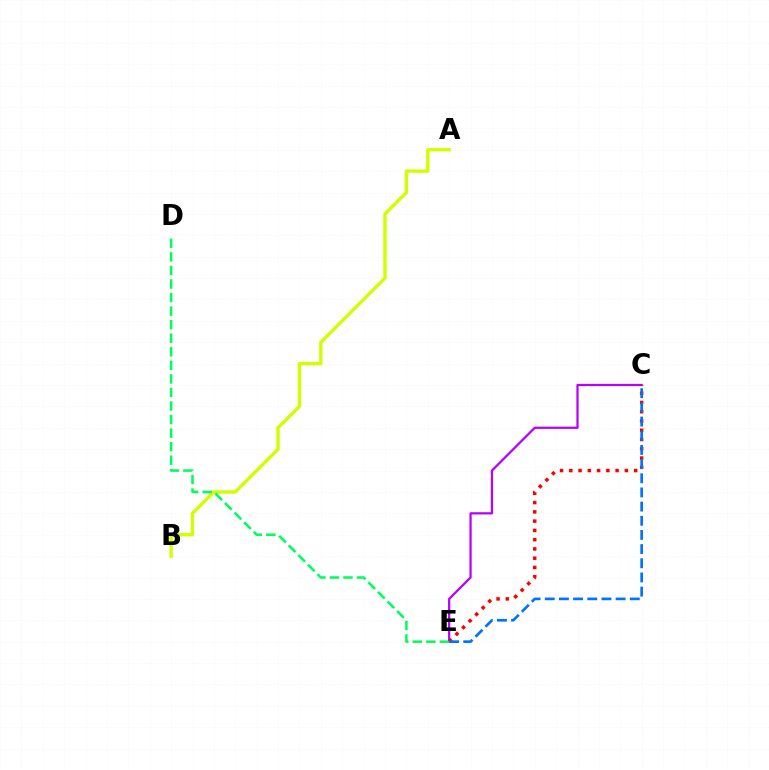{('A', 'B'): [{'color': '#d1ff00', 'line_style': 'solid', 'thickness': 2.43}], ('C', 'E'): [{'color': '#b900ff', 'line_style': 'solid', 'thickness': 1.62}, {'color': '#ff0000', 'line_style': 'dotted', 'thickness': 2.52}, {'color': '#0074ff', 'line_style': 'dashed', 'thickness': 1.93}], ('D', 'E'): [{'color': '#00ff5c', 'line_style': 'dashed', 'thickness': 1.84}]}